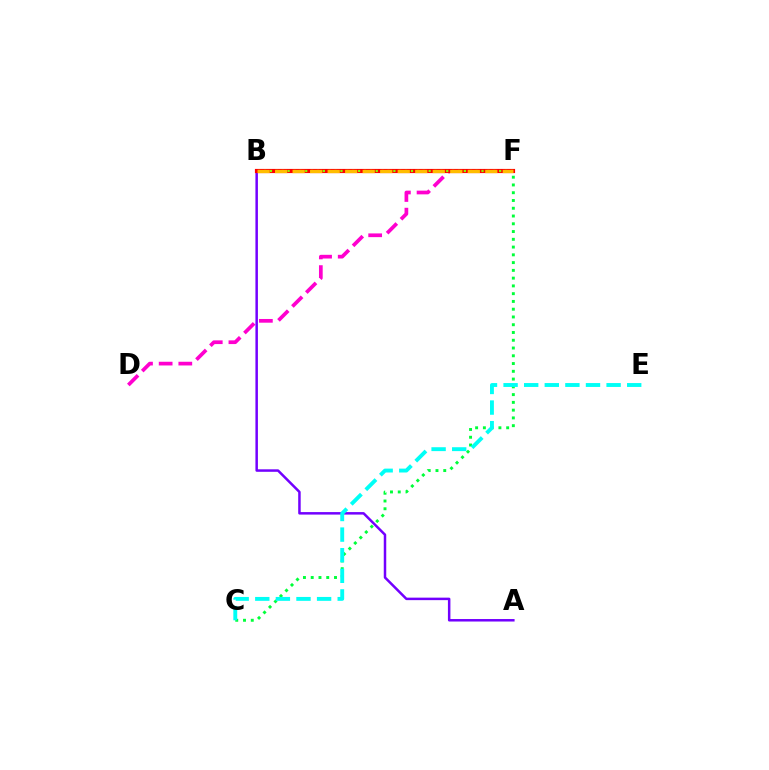{('D', 'F'): [{'color': '#ff00cf', 'line_style': 'dashed', 'thickness': 2.67}], ('C', 'F'): [{'color': '#00ff39', 'line_style': 'dotted', 'thickness': 2.11}], ('B', 'F'): [{'color': '#004bff', 'line_style': 'solid', 'thickness': 2.16}, {'color': '#ff0000', 'line_style': 'solid', 'thickness': 3.0}, {'color': '#84ff00', 'line_style': 'dotted', 'thickness': 1.6}, {'color': '#ffbd00', 'line_style': 'dashed', 'thickness': 2.38}], ('A', 'B'): [{'color': '#7200ff', 'line_style': 'solid', 'thickness': 1.8}], ('C', 'E'): [{'color': '#00fff6', 'line_style': 'dashed', 'thickness': 2.8}]}